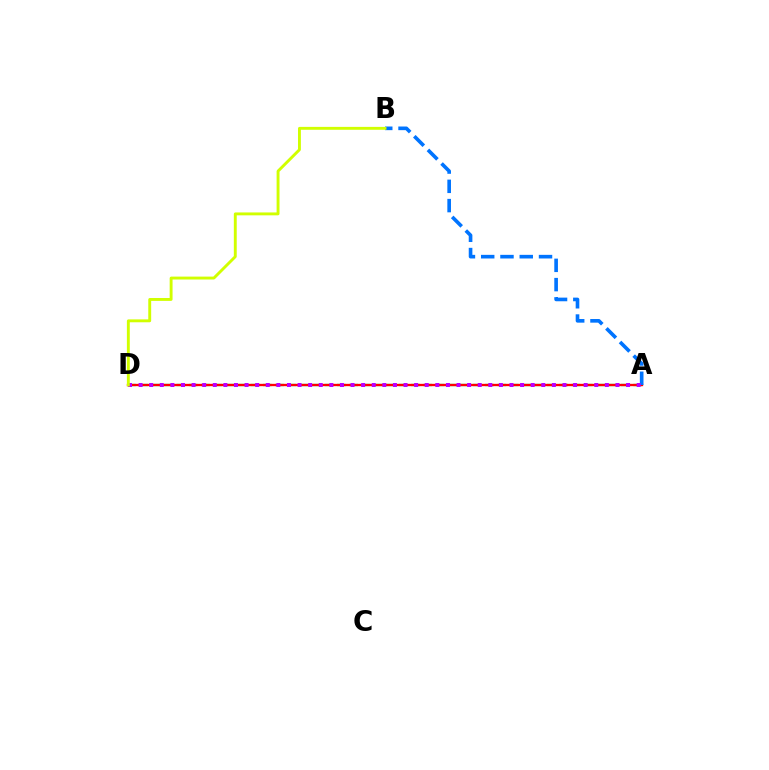{('A', 'D'): [{'color': '#00ff5c', 'line_style': 'dashed', 'thickness': 1.68}, {'color': '#ff0000', 'line_style': 'solid', 'thickness': 1.68}, {'color': '#b900ff', 'line_style': 'dotted', 'thickness': 2.88}], ('A', 'B'): [{'color': '#0074ff', 'line_style': 'dashed', 'thickness': 2.62}], ('B', 'D'): [{'color': '#d1ff00', 'line_style': 'solid', 'thickness': 2.09}]}